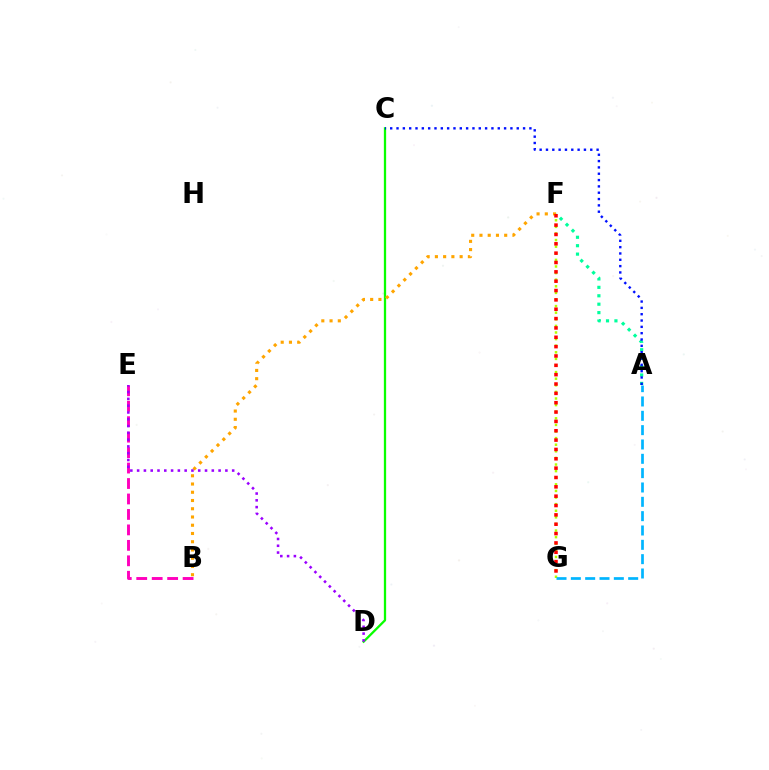{('B', 'E'): [{'color': '#ff00bd', 'line_style': 'dashed', 'thickness': 2.1}], ('A', 'F'): [{'color': '#00ff9d', 'line_style': 'dotted', 'thickness': 2.29}], ('F', 'G'): [{'color': '#b3ff00', 'line_style': 'dotted', 'thickness': 1.79}, {'color': '#ff0000', 'line_style': 'dotted', 'thickness': 2.54}], ('A', 'G'): [{'color': '#00b5ff', 'line_style': 'dashed', 'thickness': 1.95}], ('C', 'D'): [{'color': '#08ff00', 'line_style': 'solid', 'thickness': 1.64}], ('B', 'F'): [{'color': '#ffa500', 'line_style': 'dotted', 'thickness': 2.24}], ('A', 'C'): [{'color': '#0010ff', 'line_style': 'dotted', 'thickness': 1.72}], ('D', 'E'): [{'color': '#9b00ff', 'line_style': 'dotted', 'thickness': 1.84}]}